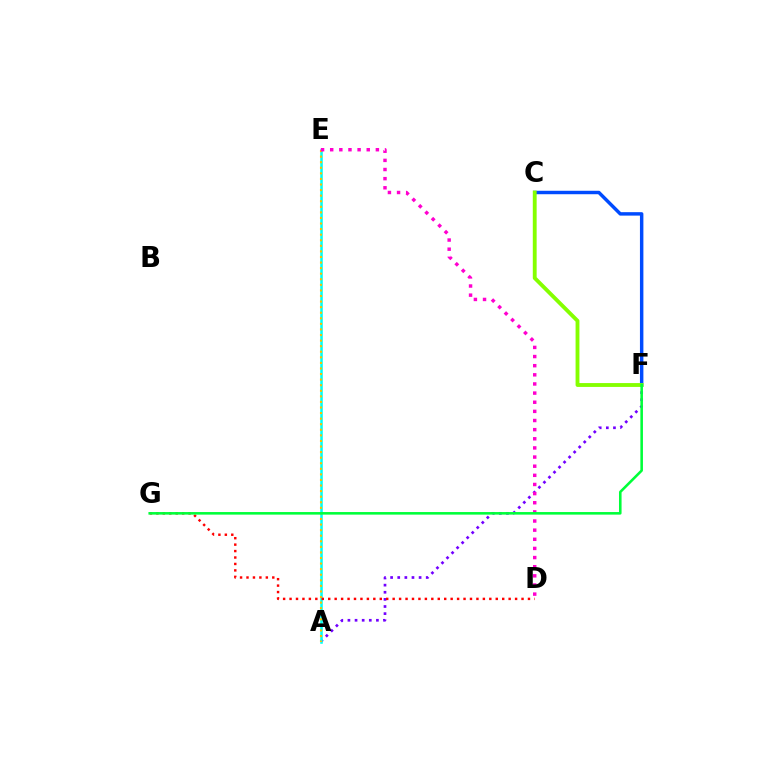{('A', 'F'): [{'color': '#7200ff', 'line_style': 'dotted', 'thickness': 1.93}], ('A', 'E'): [{'color': '#00fff6', 'line_style': 'solid', 'thickness': 1.84}, {'color': '#ffbd00', 'line_style': 'dotted', 'thickness': 1.51}], ('C', 'F'): [{'color': '#004bff', 'line_style': 'solid', 'thickness': 2.48}, {'color': '#84ff00', 'line_style': 'solid', 'thickness': 2.78}], ('D', 'E'): [{'color': '#ff00cf', 'line_style': 'dotted', 'thickness': 2.48}], ('D', 'G'): [{'color': '#ff0000', 'line_style': 'dotted', 'thickness': 1.75}], ('F', 'G'): [{'color': '#00ff39', 'line_style': 'solid', 'thickness': 1.85}]}